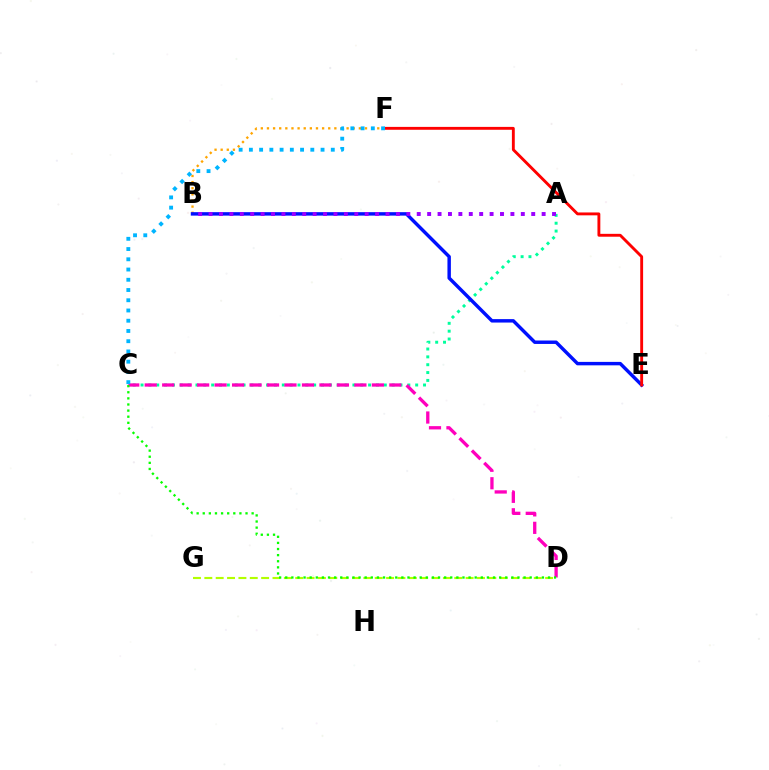{('A', 'C'): [{'color': '#00ff9d', 'line_style': 'dotted', 'thickness': 2.13}], ('B', 'F'): [{'color': '#ffa500', 'line_style': 'dotted', 'thickness': 1.66}], ('B', 'E'): [{'color': '#0010ff', 'line_style': 'solid', 'thickness': 2.48}], ('E', 'F'): [{'color': '#ff0000', 'line_style': 'solid', 'thickness': 2.07}], ('C', 'D'): [{'color': '#ff00bd', 'line_style': 'dashed', 'thickness': 2.37}, {'color': '#08ff00', 'line_style': 'dotted', 'thickness': 1.66}], ('D', 'G'): [{'color': '#b3ff00', 'line_style': 'dashed', 'thickness': 1.54}], ('C', 'F'): [{'color': '#00b5ff', 'line_style': 'dotted', 'thickness': 2.78}], ('A', 'B'): [{'color': '#9b00ff', 'line_style': 'dotted', 'thickness': 2.83}]}